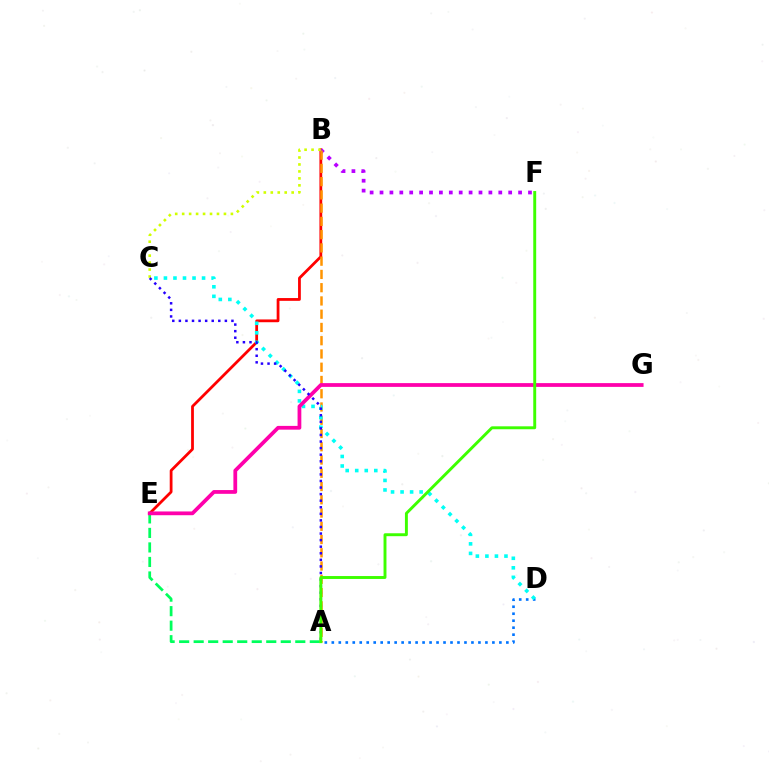{('B', 'E'): [{'color': '#ff0000', 'line_style': 'solid', 'thickness': 2.0}], ('A', 'D'): [{'color': '#0074ff', 'line_style': 'dotted', 'thickness': 1.9}], ('B', 'F'): [{'color': '#b900ff', 'line_style': 'dotted', 'thickness': 2.69}], ('A', 'B'): [{'color': '#ff9400', 'line_style': 'dashed', 'thickness': 1.8}], ('A', 'E'): [{'color': '#00ff5c', 'line_style': 'dashed', 'thickness': 1.97}], ('B', 'C'): [{'color': '#d1ff00', 'line_style': 'dotted', 'thickness': 1.89}], ('C', 'D'): [{'color': '#00fff6', 'line_style': 'dotted', 'thickness': 2.59}], ('E', 'G'): [{'color': '#ff00ac', 'line_style': 'solid', 'thickness': 2.71}], ('A', 'C'): [{'color': '#2500ff', 'line_style': 'dotted', 'thickness': 1.79}], ('A', 'F'): [{'color': '#3dff00', 'line_style': 'solid', 'thickness': 2.1}]}